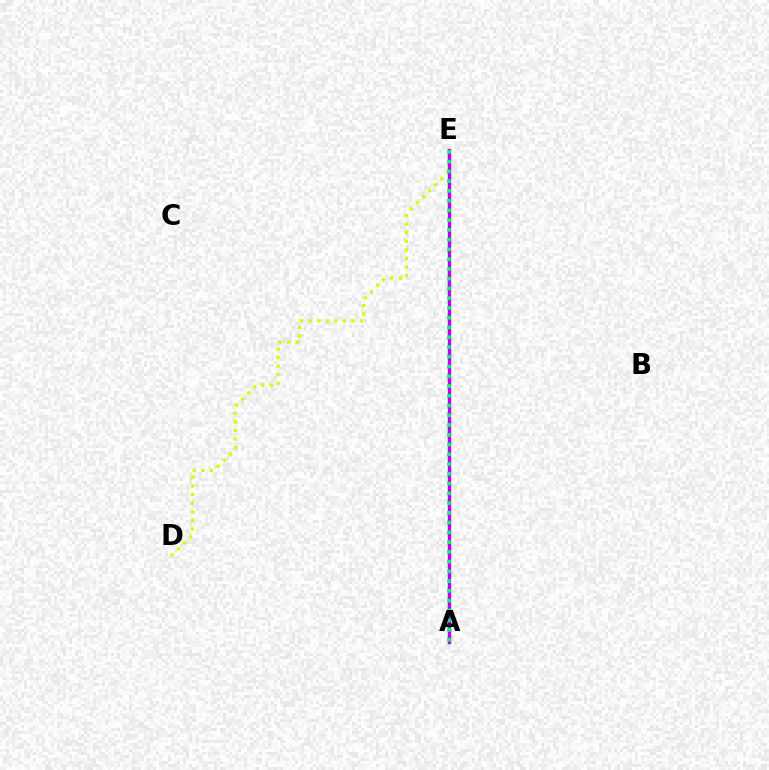{('A', 'E'): [{'color': '#ff0000', 'line_style': 'solid', 'thickness': 1.95}, {'color': '#0074ff', 'line_style': 'dotted', 'thickness': 2.04}, {'color': '#b900ff', 'line_style': 'solid', 'thickness': 2.45}, {'color': '#00ff5c', 'line_style': 'dotted', 'thickness': 2.65}], ('D', 'E'): [{'color': '#d1ff00', 'line_style': 'dotted', 'thickness': 2.33}]}